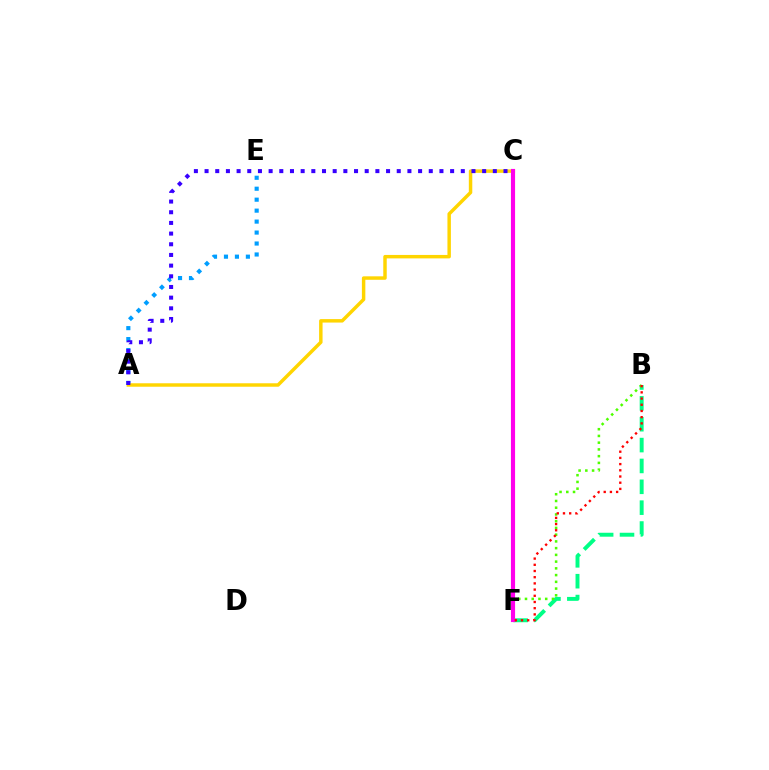{('B', 'F'): [{'color': '#00ff86', 'line_style': 'dashed', 'thickness': 2.83}, {'color': '#4fff00', 'line_style': 'dotted', 'thickness': 1.83}, {'color': '#ff0000', 'line_style': 'dotted', 'thickness': 1.68}], ('A', 'E'): [{'color': '#009eff', 'line_style': 'dotted', 'thickness': 2.98}], ('A', 'C'): [{'color': '#ffd500', 'line_style': 'solid', 'thickness': 2.49}, {'color': '#3700ff', 'line_style': 'dotted', 'thickness': 2.9}], ('C', 'F'): [{'color': '#ff00ed', 'line_style': 'solid', 'thickness': 2.98}]}